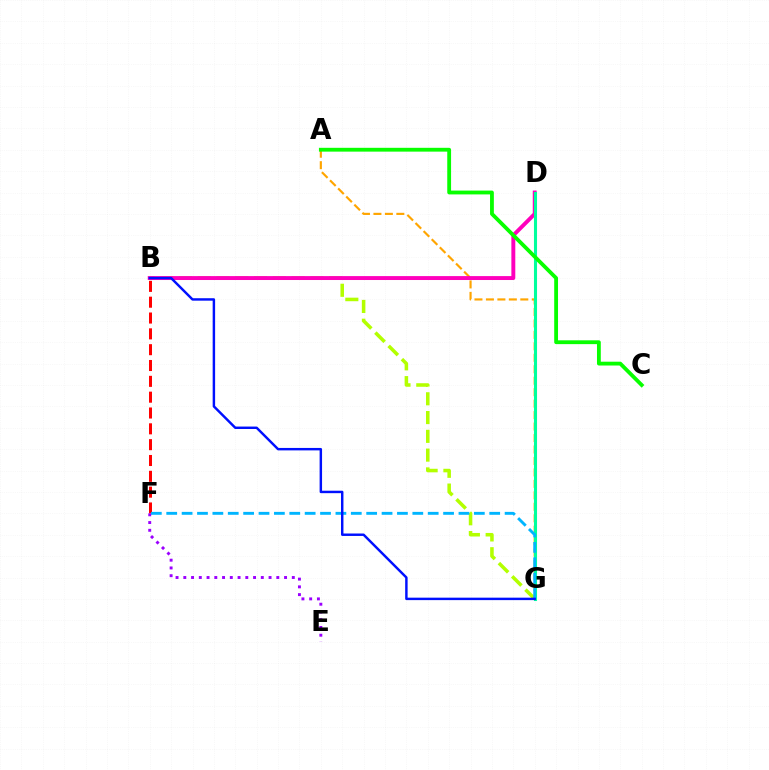{('B', 'G'): [{'color': '#b3ff00', 'line_style': 'dashed', 'thickness': 2.55}, {'color': '#0010ff', 'line_style': 'solid', 'thickness': 1.76}], ('A', 'G'): [{'color': '#ffa500', 'line_style': 'dashed', 'thickness': 1.56}], ('B', 'F'): [{'color': '#ff0000', 'line_style': 'dashed', 'thickness': 2.15}], ('B', 'D'): [{'color': '#ff00bd', 'line_style': 'solid', 'thickness': 2.82}], ('D', 'G'): [{'color': '#00ff9d', 'line_style': 'solid', 'thickness': 2.22}], ('F', 'G'): [{'color': '#00b5ff', 'line_style': 'dashed', 'thickness': 2.09}], ('E', 'F'): [{'color': '#9b00ff', 'line_style': 'dotted', 'thickness': 2.11}], ('A', 'C'): [{'color': '#08ff00', 'line_style': 'solid', 'thickness': 2.75}]}